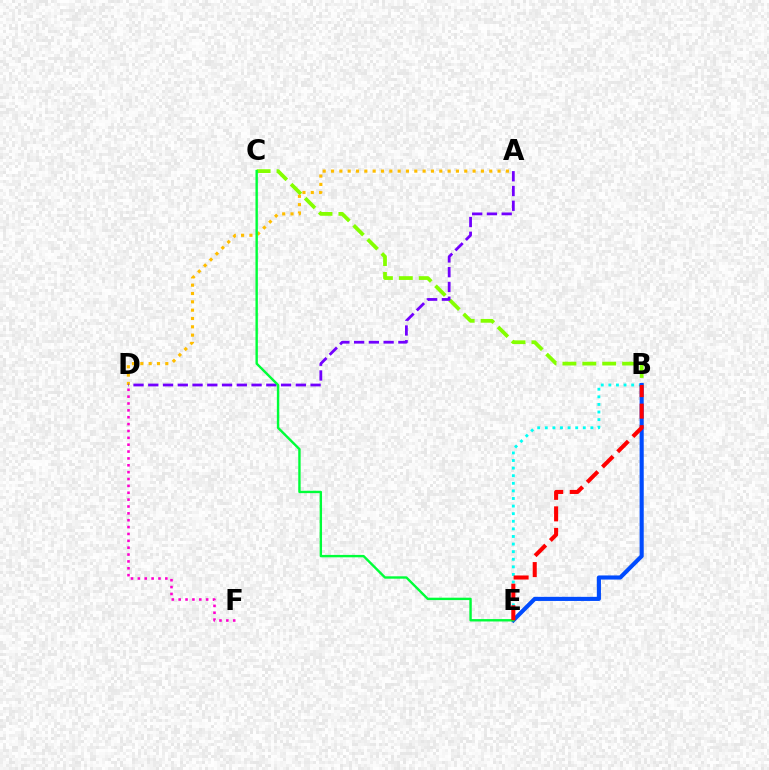{('B', 'C'): [{'color': '#84ff00', 'line_style': 'dashed', 'thickness': 2.7}], ('D', 'F'): [{'color': '#ff00cf', 'line_style': 'dotted', 'thickness': 1.87}], ('B', 'E'): [{'color': '#00fff6', 'line_style': 'dotted', 'thickness': 2.06}, {'color': '#004bff', 'line_style': 'solid', 'thickness': 2.96}, {'color': '#ff0000', 'line_style': 'dashed', 'thickness': 2.92}], ('A', 'D'): [{'color': '#ffbd00', 'line_style': 'dotted', 'thickness': 2.26}, {'color': '#7200ff', 'line_style': 'dashed', 'thickness': 2.0}], ('C', 'E'): [{'color': '#00ff39', 'line_style': 'solid', 'thickness': 1.72}]}